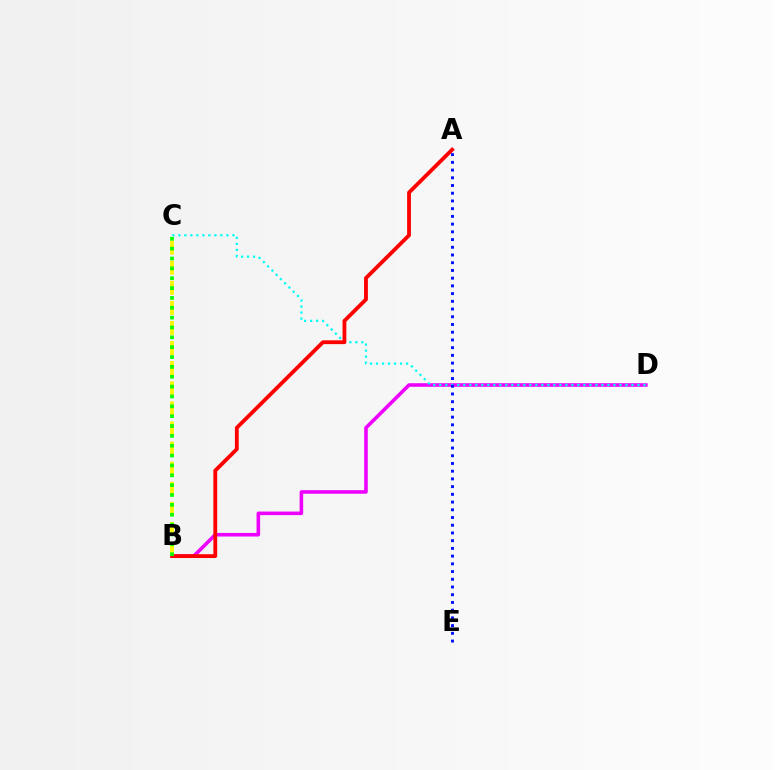{('B', 'C'): [{'color': '#fcf500', 'line_style': 'dashed', 'thickness': 2.73}, {'color': '#08ff00', 'line_style': 'dotted', 'thickness': 2.68}], ('B', 'D'): [{'color': '#ee00ff', 'line_style': 'solid', 'thickness': 2.58}], ('C', 'D'): [{'color': '#00fff6', 'line_style': 'dotted', 'thickness': 1.63}], ('A', 'E'): [{'color': '#0010ff', 'line_style': 'dotted', 'thickness': 2.1}], ('A', 'B'): [{'color': '#ff0000', 'line_style': 'solid', 'thickness': 2.74}]}